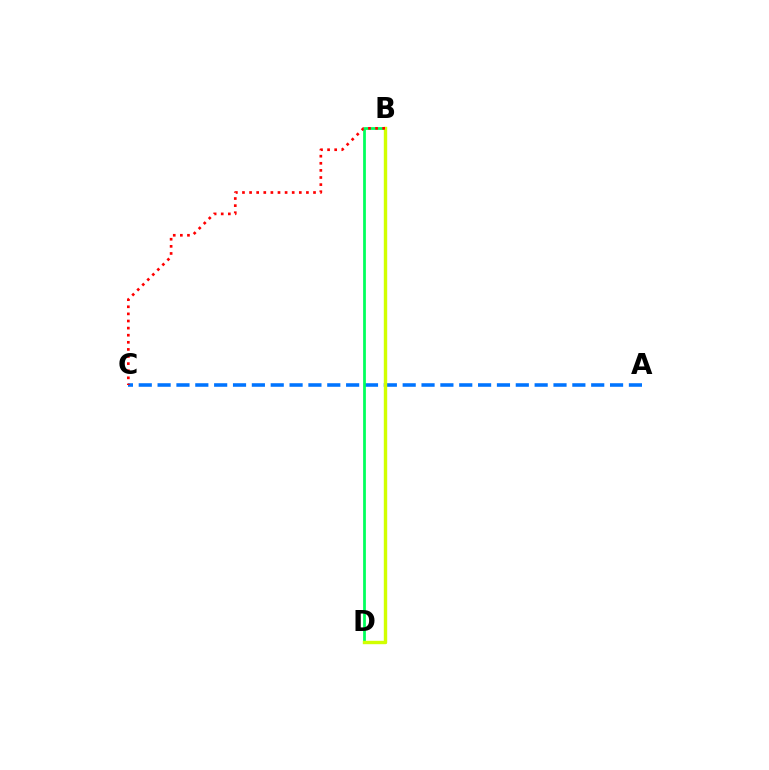{('A', 'C'): [{'color': '#0074ff', 'line_style': 'dashed', 'thickness': 2.56}], ('B', 'D'): [{'color': '#00ff5c', 'line_style': 'solid', 'thickness': 1.99}, {'color': '#b900ff', 'line_style': 'solid', 'thickness': 1.82}, {'color': '#d1ff00', 'line_style': 'solid', 'thickness': 2.44}], ('B', 'C'): [{'color': '#ff0000', 'line_style': 'dotted', 'thickness': 1.93}]}